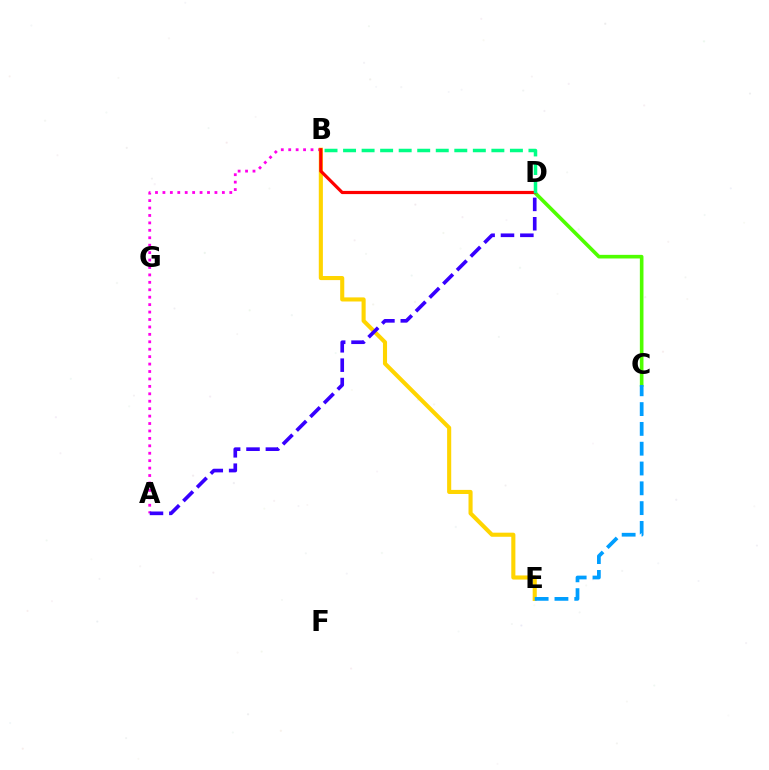{('C', 'D'): [{'color': '#4fff00', 'line_style': 'solid', 'thickness': 2.61}], ('A', 'B'): [{'color': '#ff00ed', 'line_style': 'dotted', 'thickness': 2.02}], ('B', 'E'): [{'color': '#ffd500', 'line_style': 'solid', 'thickness': 2.95}], ('A', 'D'): [{'color': '#3700ff', 'line_style': 'dashed', 'thickness': 2.63}], ('B', 'D'): [{'color': '#ff0000', 'line_style': 'solid', 'thickness': 2.3}, {'color': '#00ff86', 'line_style': 'dashed', 'thickness': 2.52}], ('C', 'E'): [{'color': '#009eff', 'line_style': 'dashed', 'thickness': 2.69}]}